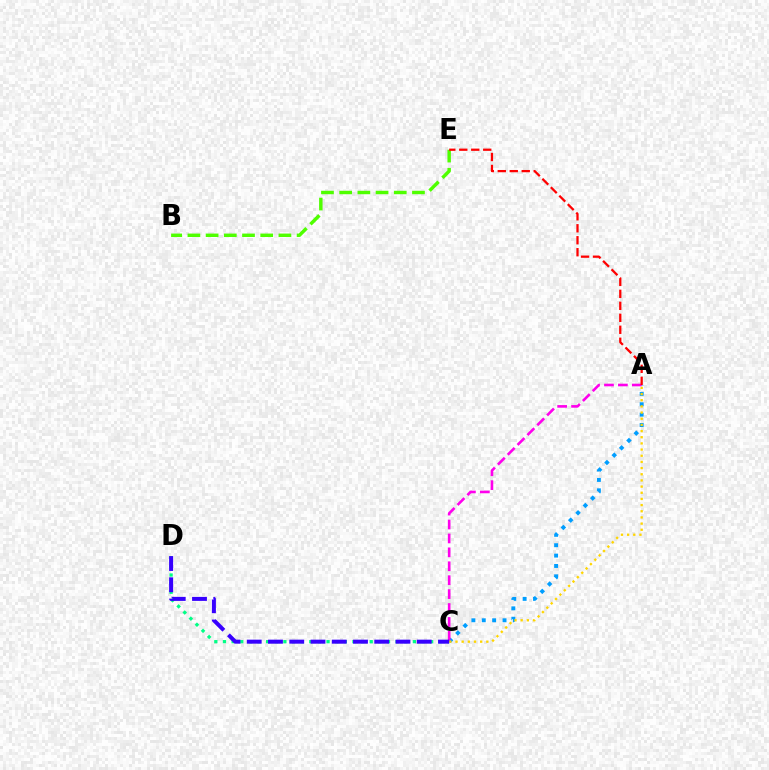{('A', 'C'): [{'color': '#009eff', 'line_style': 'dotted', 'thickness': 2.82}, {'color': '#ff00ed', 'line_style': 'dashed', 'thickness': 1.89}, {'color': '#ffd500', 'line_style': 'dotted', 'thickness': 1.68}], ('C', 'D'): [{'color': '#00ff86', 'line_style': 'dotted', 'thickness': 2.35}, {'color': '#3700ff', 'line_style': 'dashed', 'thickness': 2.89}], ('B', 'E'): [{'color': '#4fff00', 'line_style': 'dashed', 'thickness': 2.47}], ('A', 'E'): [{'color': '#ff0000', 'line_style': 'dashed', 'thickness': 1.63}]}